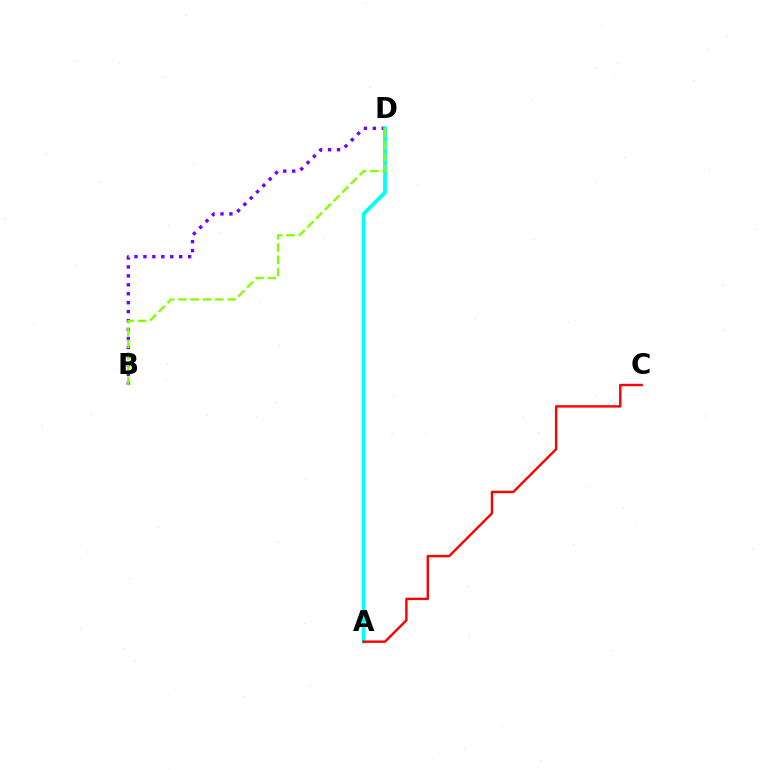{('B', 'D'): [{'color': '#7200ff', 'line_style': 'dotted', 'thickness': 2.43}, {'color': '#84ff00', 'line_style': 'dashed', 'thickness': 1.67}], ('A', 'D'): [{'color': '#00fff6', 'line_style': 'solid', 'thickness': 2.7}], ('A', 'C'): [{'color': '#ff0000', 'line_style': 'solid', 'thickness': 1.73}]}